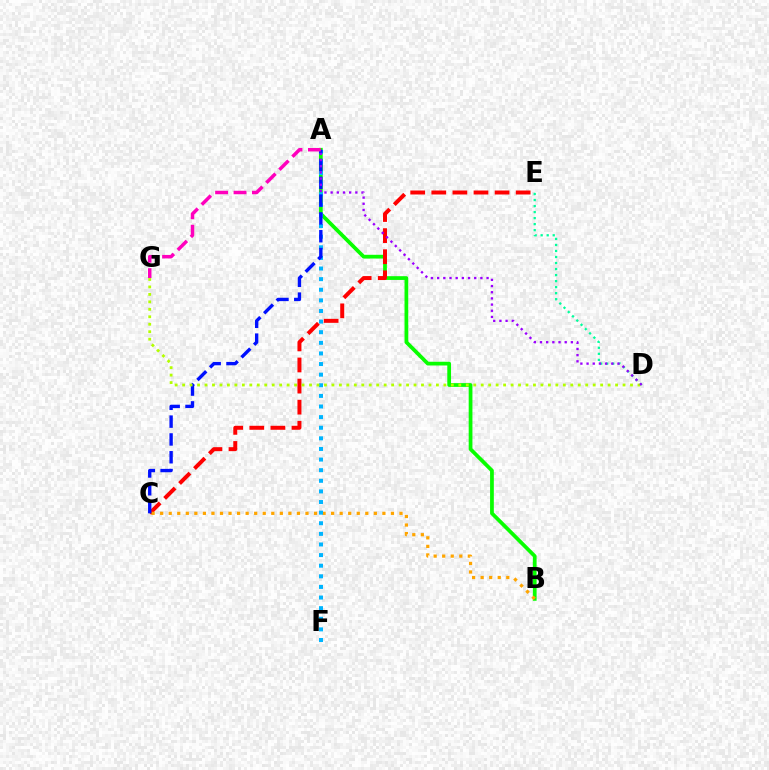{('A', 'B'): [{'color': '#08ff00', 'line_style': 'solid', 'thickness': 2.7}], ('C', 'E'): [{'color': '#ff0000', 'line_style': 'dashed', 'thickness': 2.87}], ('B', 'C'): [{'color': '#ffa500', 'line_style': 'dotted', 'thickness': 2.32}], ('A', 'F'): [{'color': '#00b5ff', 'line_style': 'dotted', 'thickness': 2.88}], ('A', 'C'): [{'color': '#0010ff', 'line_style': 'dashed', 'thickness': 2.42}], ('D', 'E'): [{'color': '#00ff9d', 'line_style': 'dotted', 'thickness': 1.64}], ('A', 'G'): [{'color': '#ff00bd', 'line_style': 'dashed', 'thickness': 2.5}], ('D', 'G'): [{'color': '#b3ff00', 'line_style': 'dotted', 'thickness': 2.03}], ('A', 'D'): [{'color': '#9b00ff', 'line_style': 'dotted', 'thickness': 1.68}]}